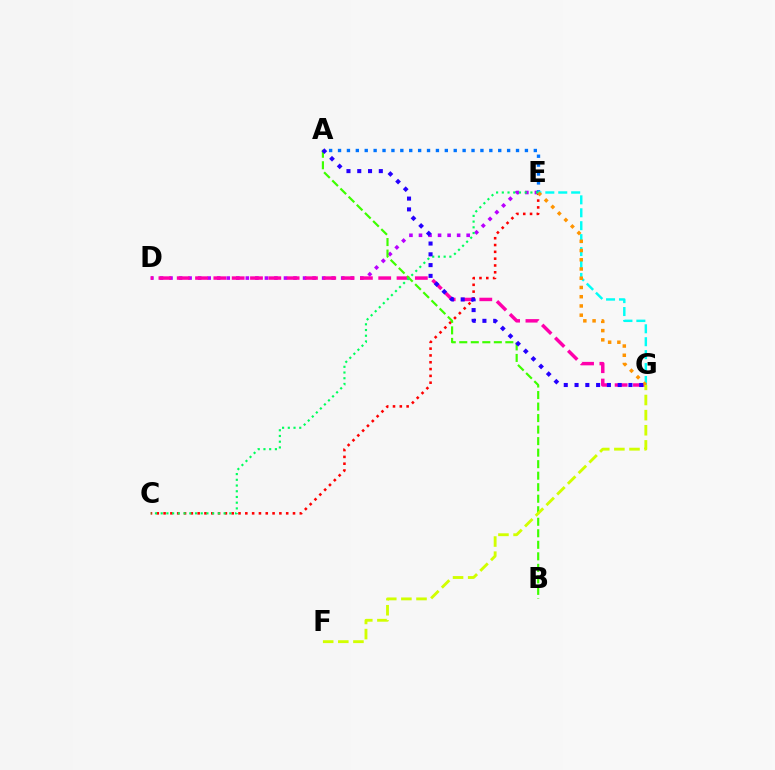{('C', 'E'): [{'color': '#ff0000', 'line_style': 'dotted', 'thickness': 1.85}, {'color': '#00ff5c', 'line_style': 'dotted', 'thickness': 1.55}], ('D', 'E'): [{'color': '#b900ff', 'line_style': 'dotted', 'thickness': 2.59}], ('D', 'G'): [{'color': '#ff00ac', 'line_style': 'dashed', 'thickness': 2.49}], ('A', 'E'): [{'color': '#0074ff', 'line_style': 'dotted', 'thickness': 2.42}], ('A', 'B'): [{'color': '#3dff00', 'line_style': 'dashed', 'thickness': 1.56}], ('E', 'G'): [{'color': '#00fff6', 'line_style': 'dashed', 'thickness': 1.76}, {'color': '#ff9400', 'line_style': 'dotted', 'thickness': 2.51}], ('F', 'G'): [{'color': '#d1ff00', 'line_style': 'dashed', 'thickness': 2.05}], ('A', 'G'): [{'color': '#2500ff', 'line_style': 'dotted', 'thickness': 2.93}]}